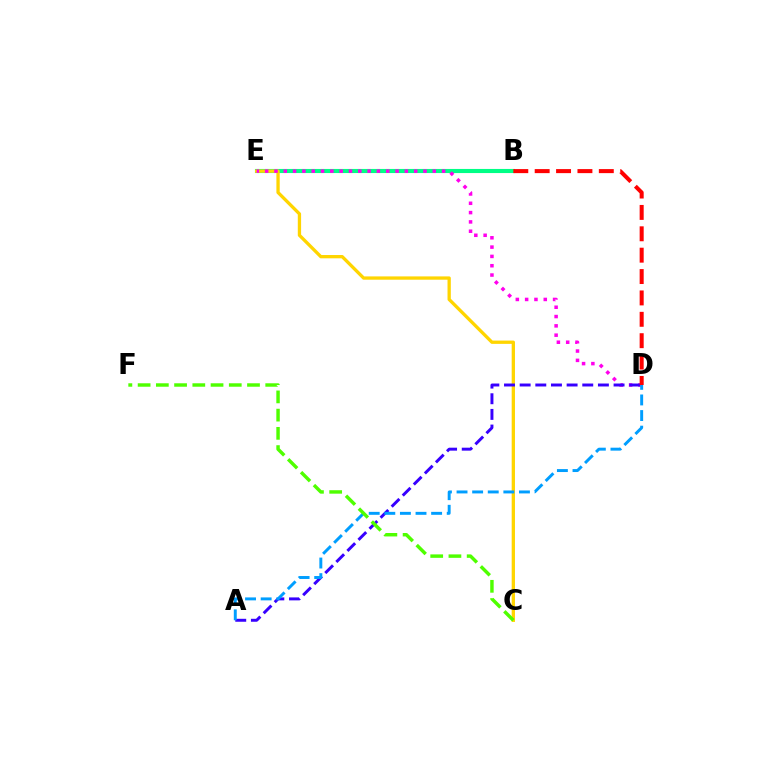{('B', 'E'): [{'color': '#00ff86', 'line_style': 'solid', 'thickness': 2.96}], ('C', 'E'): [{'color': '#ffd500', 'line_style': 'solid', 'thickness': 2.38}], ('D', 'E'): [{'color': '#ff00ed', 'line_style': 'dotted', 'thickness': 2.53}], ('A', 'D'): [{'color': '#3700ff', 'line_style': 'dashed', 'thickness': 2.13}, {'color': '#009eff', 'line_style': 'dashed', 'thickness': 2.12}], ('C', 'F'): [{'color': '#4fff00', 'line_style': 'dashed', 'thickness': 2.48}], ('B', 'D'): [{'color': '#ff0000', 'line_style': 'dashed', 'thickness': 2.9}]}